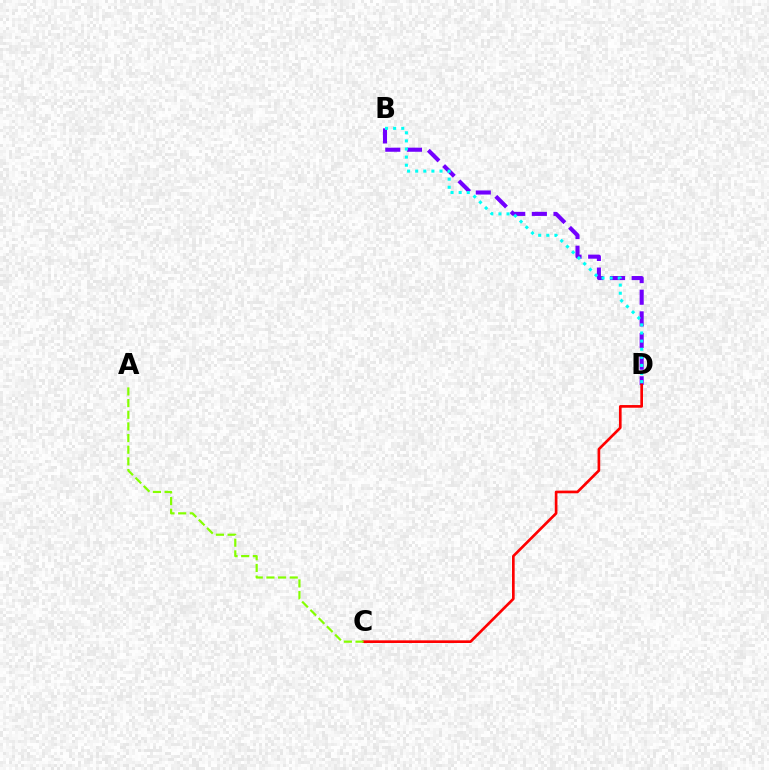{('B', 'D'): [{'color': '#7200ff', 'line_style': 'dashed', 'thickness': 2.94}, {'color': '#00fff6', 'line_style': 'dotted', 'thickness': 2.2}], ('C', 'D'): [{'color': '#ff0000', 'line_style': 'solid', 'thickness': 1.92}], ('A', 'C'): [{'color': '#84ff00', 'line_style': 'dashed', 'thickness': 1.58}]}